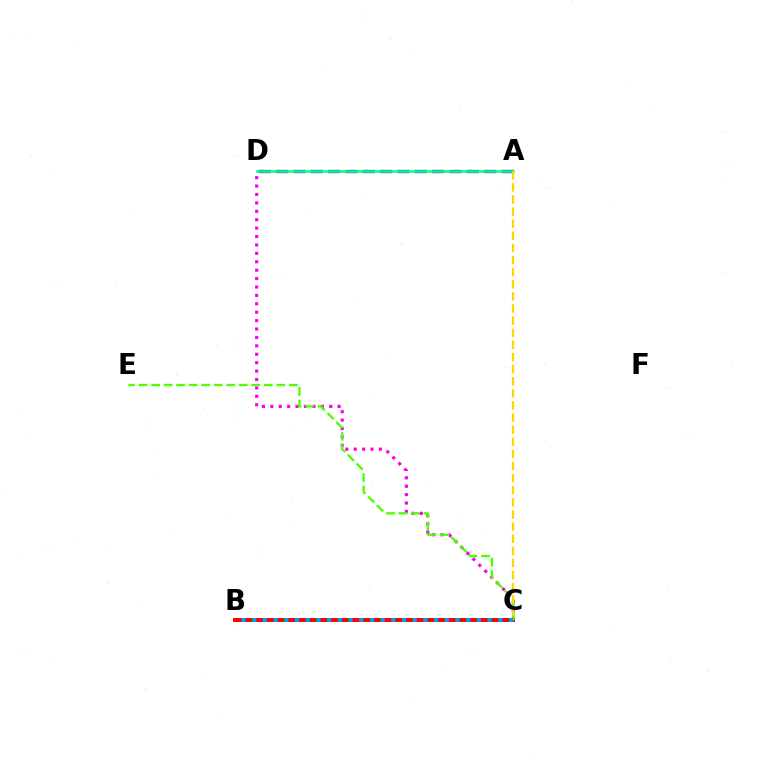{('B', 'C'): [{'color': '#ff0000', 'line_style': 'solid', 'thickness': 2.86}, {'color': '#009eff', 'line_style': 'dotted', 'thickness': 2.91}], ('A', 'D'): [{'color': '#3700ff', 'line_style': 'dashed', 'thickness': 2.36}, {'color': '#00ff86', 'line_style': 'solid', 'thickness': 1.85}], ('C', 'D'): [{'color': '#ff00ed', 'line_style': 'dotted', 'thickness': 2.29}], ('C', 'E'): [{'color': '#4fff00', 'line_style': 'dashed', 'thickness': 1.7}], ('A', 'C'): [{'color': '#ffd500', 'line_style': 'dashed', 'thickness': 1.65}]}